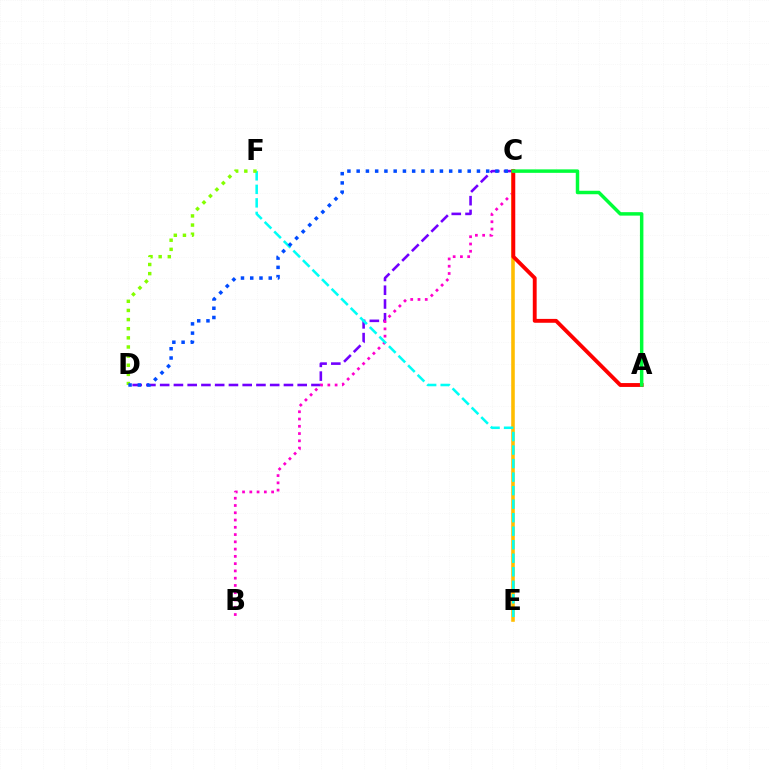{('C', 'D'): [{'color': '#7200ff', 'line_style': 'dashed', 'thickness': 1.87}, {'color': '#004bff', 'line_style': 'dotted', 'thickness': 2.51}], ('B', 'C'): [{'color': '#ff00cf', 'line_style': 'dotted', 'thickness': 1.97}], ('C', 'E'): [{'color': '#ffbd00', 'line_style': 'solid', 'thickness': 2.58}], ('E', 'F'): [{'color': '#00fff6', 'line_style': 'dashed', 'thickness': 1.84}], ('A', 'C'): [{'color': '#ff0000', 'line_style': 'solid', 'thickness': 2.78}, {'color': '#00ff39', 'line_style': 'solid', 'thickness': 2.5}], ('D', 'F'): [{'color': '#84ff00', 'line_style': 'dotted', 'thickness': 2.48}]}